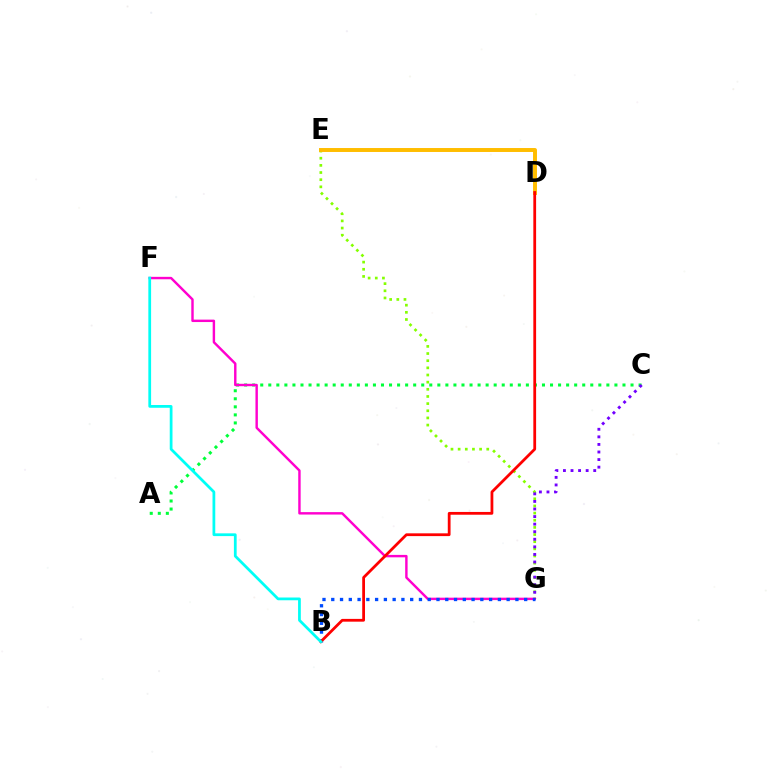{('E', 'G'): [{'color': '#84ff00', 'line_style': 'dotted', 'thickness': 1.94}], ('A', 'C'): [{'color': '#00ff39', 'line_style': 'dotted', 'thickness': 2.19}], ('D', 'E'): [{'color': '#ffbd00', 'line_style': 'solid', 'thickness': 2.84}], ('F', 'G'): [{'color': '#ff00cf', 'line_style': 'solid', 'thickness': 1.75}], ('B', 'G'): [{'color': '#004bff', 'line_style': 'dotted', 'thickness': 2.38}], ('B', 'D'): [{'color': '#ff0000', 'line_style': 'solid', 'thickness': 2.0}], ('B', 'F'): [{'color': '#00fff6', 'line_style': 'solid', 'thickness': 1.98}], ('C', 'G'): [{'color': '#7200ff', 'line_style': 'dotted', 'thickness': 2.06}]}